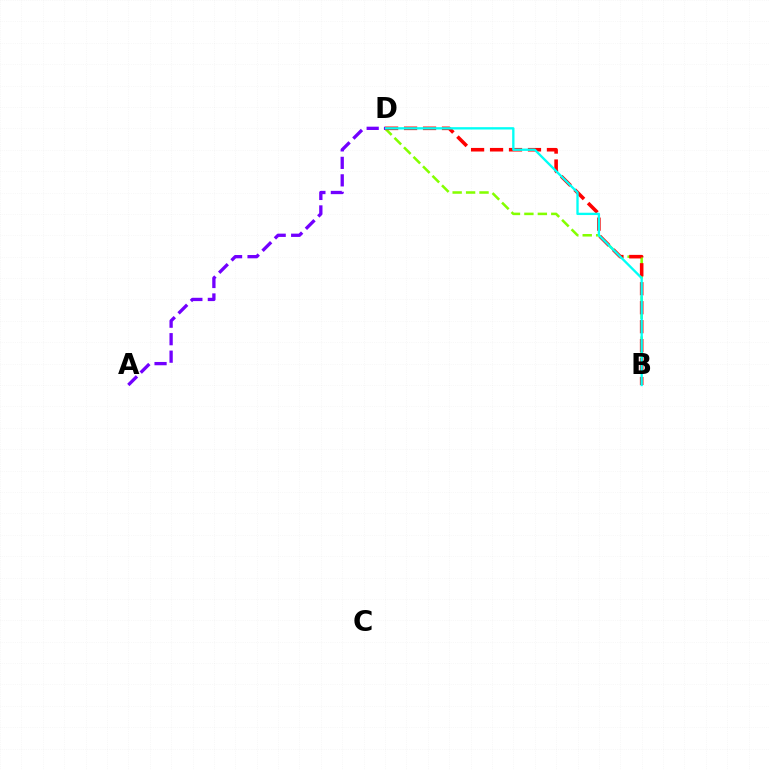{('B', 'D'): [{'color': '#84ff00', 'line_style': 'dashed', 'thickness': 1.83}, {'color': '#ff0000', 'line_style': 'dashed', 'thickness': 2.58}, {'color': '#00fff6', 'line_style': 'solid', 'thickness': 1.68}], ('A', 'D'): [{'color': '#7200ff', 'line_style': 'dashed', 'thickness': 2.38}]}